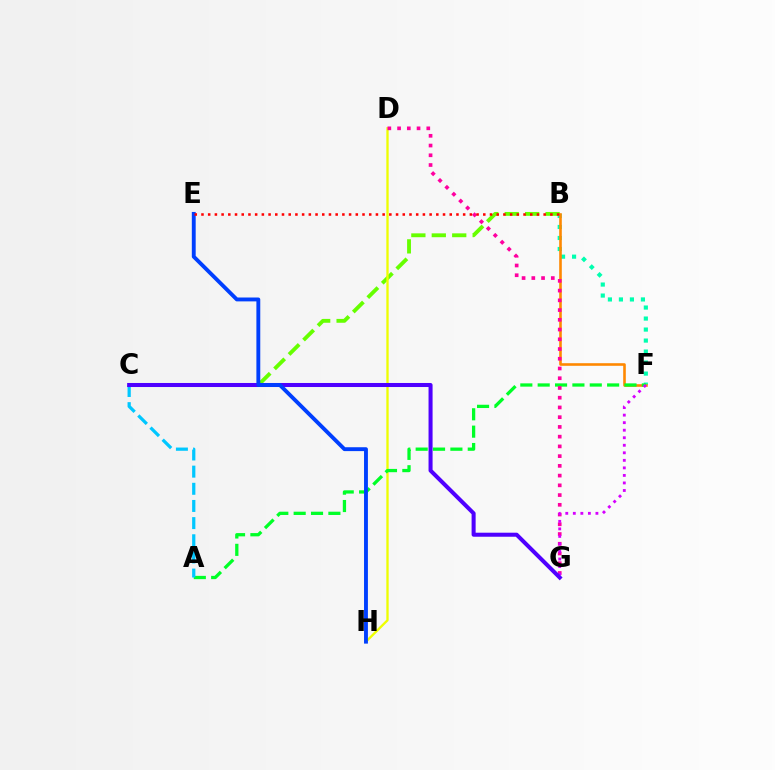{('B', 'C'): [{'color': '#66ff00', 'line_style': 'dashed', 'thickness': 2.78}], ('B', 'F'): [{'color': '#00ffaf', 'line_style': 'dotted', 'thickness': 2.99}, {'color': '#ff8800', 'line_style': 'solid', 'thickness': 1.87}], ('D', 'H'): [{'color': '#eeff00', 'line_style': 'solid', 'thickness': 1.67}], ('A', 'F'): [{'color': '#00ff27', 'line_style': 'dashed', 'thickness': 2.36}], ('A', 'C'): [{'color': '#00c7ff', 'line_style': 'dashed', 'thickness': 2.33}], ('D', 'G'): [{'color': '#ff00a0', 'line_style': 'dotted', 'thickness': 2.65}], ('F', 'G'): [{'color': '#d600ff', 'line_style': 'dotted', 'thickness': 2.05}], ('C', 'G'): [{'color': '#4f00ff', 'line_style': 'solid', 'thickness': 2.91}], ('E', 'H'): [{'color': '#003fff', 'line_style': 'solid', 'thickness': 2.79}], ('B', 'E'): [{'color': '#ff0000', 'line_style': 'dotted', 'thickness': 1.82}]}